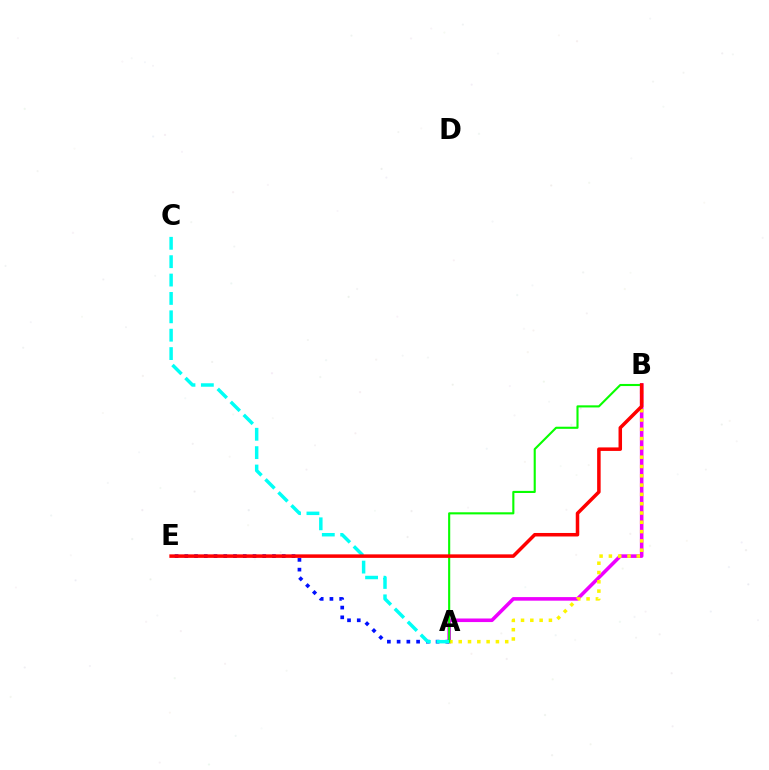{('A', 'B'): [{'color': '#ee00ff', 'line_style': 'solid', 'thickness': 2.57}, {'color': '#fcf500', 'line_style': 'dotted', 'thickness': 2.53}, {'color': '#08ff00', 'line_style': 'solid', 'thickness': 1.52}], ('A', 'E'): [{'color': '#0010ff', 'line_style': 'dotted', 'thickness': 2.65}], ('A', 'C'): [{'color': '#00fff6', 'line_style': 'dashed', 'thickness': 2.5}], ('B', 'E'): [{'color': '#ff0000', 'line_style': 'solid', 'thickness': 2.53}]}